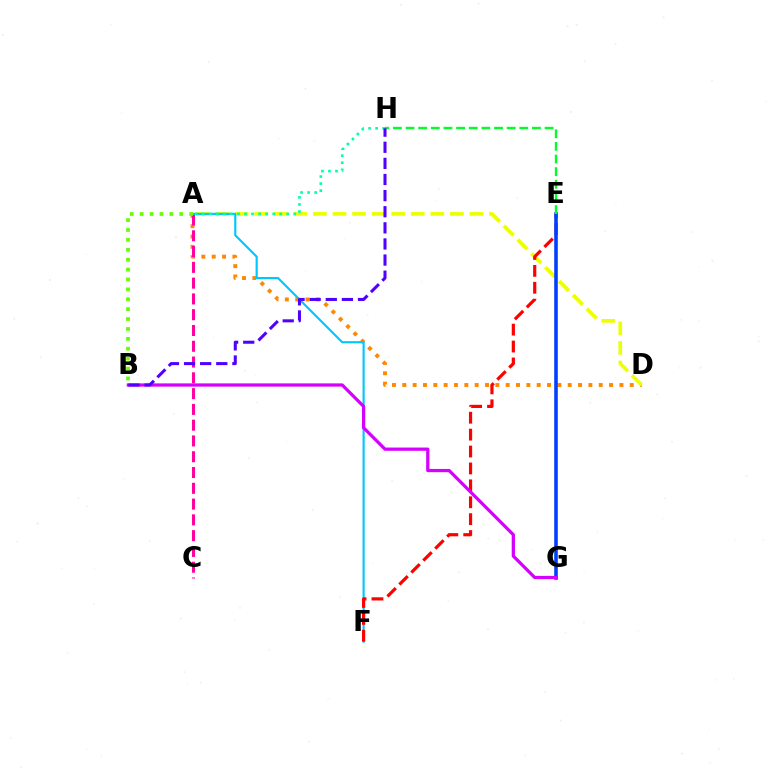{('A', 'D'): [{'color': '#ff8800', 'line_style': 'dotted', 'thickness': 2.81}, {'color': '#eeff00', 'line_style': 'dashed', 'thickness': 2.66}], ('A', 'C'): [{'color': '#ff00a0', 'line_style': 'dashed', 'thickness': 2.14}], ('A', 'F'): [{'color': '#00c7ff', 'line_style': 'solid', 'thickness': 1.54}], ('E', 'F'): [{'color': '#ff0000', 'line_style': 'dashed', 'thickness': 2.3}], ('A', 'B'): [{'color': '#66ff00', 'line_style': 'dotted', 'thickness': 2.69}], ('E', 'G'): [{'color': '#003fff', 'line_style': 'solid', 'thickness': 2.58}], ('B', 'G'): [{'color': '#d600ff', 'line_style': 'solid', 'thickness': 2.33}], ('E', 'H'): [{'color': '#00ff27', 'line_style': 'dashed', 'thickness': 1.72}], ('A', 'H'): [{'color': '#00ffaf', 'line_style': 'dotted', 'thickness': 1.91}], ('B', 'H'): [{'color': '#4f00ff', 'line_style': 'dashed', 'thickness': 2.19}]}